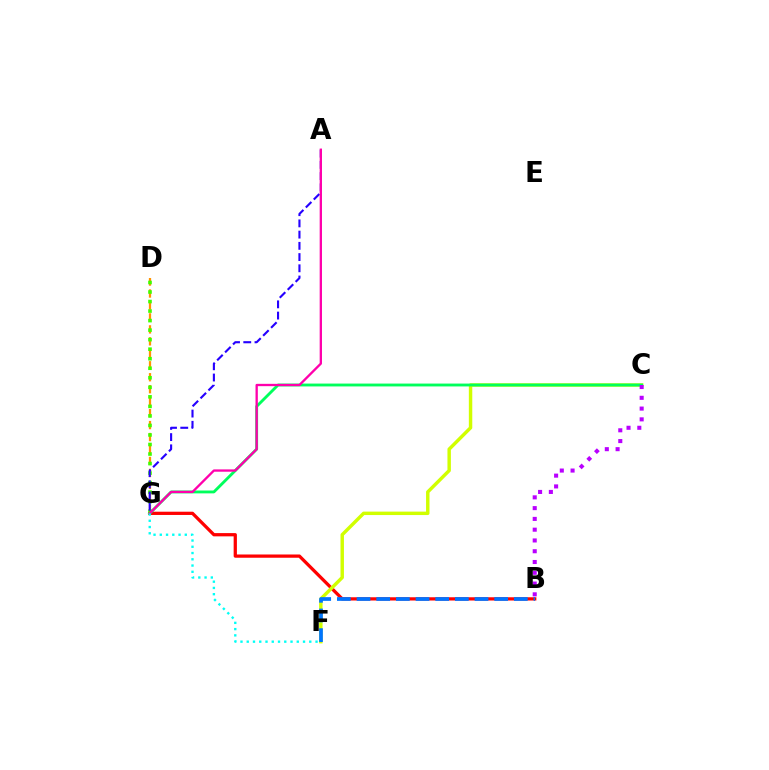{('B', 'G'): [{'color': '#ff0000', 'line_style': 'solid', 'thickness': 2.34}], ('D', 'G'): [{'color': '#ff9400', 'line_style': 'dashed', 'thickness': 1.63}, {'color': '#3dff00', 'line_style': 'dotted', 'thickness': 2.59}], ('C', 'F'): [{'color': '#d1ff00', 'line_style': 'solid', 'thickness': 2.47}], ('C', 'G'): [{'color': '#00ff5c', 'line_style': 'solid', 'thickness': 2.06}], ('B', 'C'): [{'color': '#b900ff', 'line_style': 'dotted', 'thickness': 2.93}], ('A', 'G'): [{'color': '#2500ff', 'line_style': 'dashed', 'thickness': 1.53}, {'color': '#ff00ac', 'line_style': 'solid', 'thickness': 1.67}], ('B', 'F'): [{'color': '#0074ff', 'line_style': 'dashed', 'thickness': 2.67}], ('F', 'G'): [{'color': '#00fff6', 'line_style': 'dotted', 'thickness': 1.7}]}